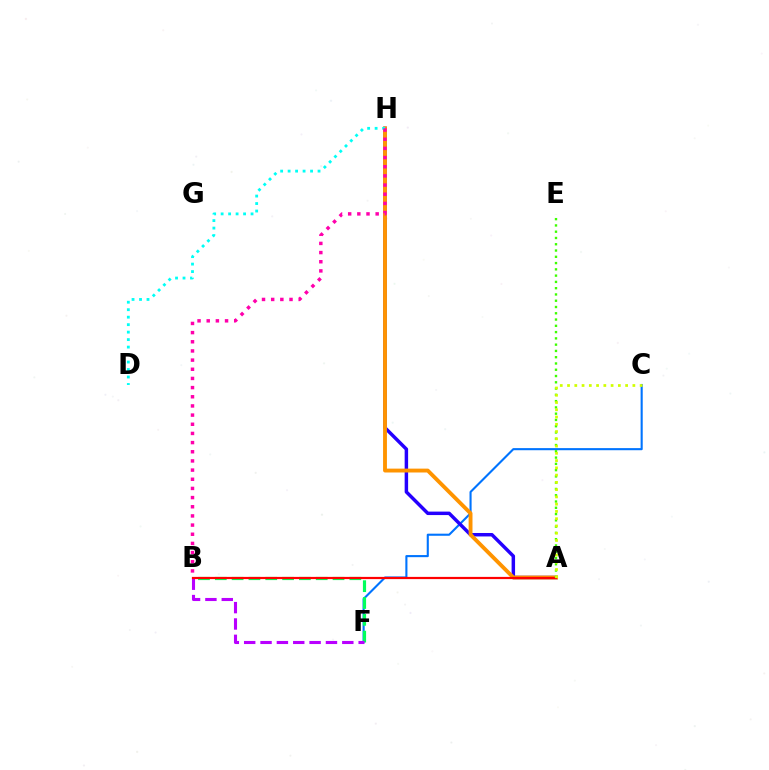{('C', 'F'): [{'color': '#0074ff', 'line_style': 'solid', 'thickness': 1.51}], ('A', 'H'): [{'color': '#2500ff', 'line_style': 'solid', 'thickness': 2.49}, {'color': '#ff9400', 'line_style': 'solid', 'thickness': 2.78}], ('B', 'F'): [{'color': '#00ff5c', 'line_style': 'dashed', 'thickness': 2.28}, {'color': '#b900ff', 'line_style': 'dashed', 'thickness': 2.22}], ('D', 'H'): [{'color': '#00fff6', 'line_style': 'dotted', 'thickness': 2.03}], ('A', 'B'): [{'color': '#ff0000', 'line_style': 'solid', 'thickness': 1.59}], ('B', 'H'): [{'color': '#ff00ac', 'line_style': 'dotted', 'thickness': 2.49}], ('A', 'E'): [{'color': '#3dff00', 'line_style': 'dotted', 'thickness': 1.7}], ('A', 'C'): [{'color': '#d1ff00', 'line_style': 'dotted', 'thickness': 1.97}]}